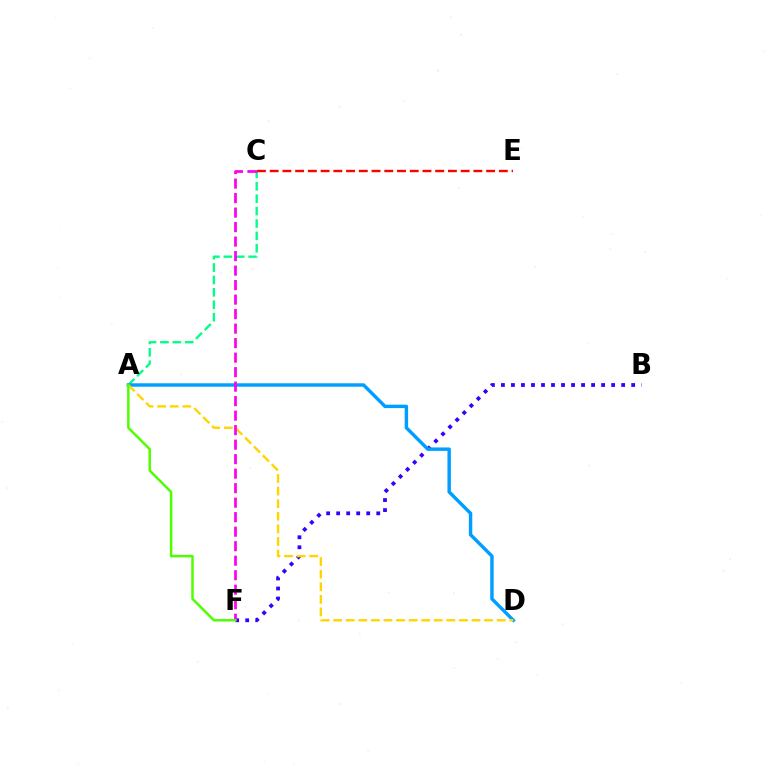{('A', 'C'): [{'color': '#00ff86', 'line_style': 'dashed', 'thickness': 1.68}], ('B', 'F'): [{'color': '#3700ff', 'line_style': 'dotted', 'thickness': 2.72}], ('A', 'D'): [{'color': '#009eff', 'line_style': 'solid', 'thickness': 2.47}, {'color': '#ffd500', 'line_style': 'dashed', 'thickness': 1.71}], ('C', 'E'): [{'color': '#ff0000', 'line_style': 'dashed', 'thickness': 1.73}], ('C', 'F'): [{'color': '#ff00ed', 'line_style': 'dashed', 'thickness': 1.97}], ('A', 'F'): [{'color': '#4fff00', 'line_style': 'solid', 'thickness': 1.79}]}